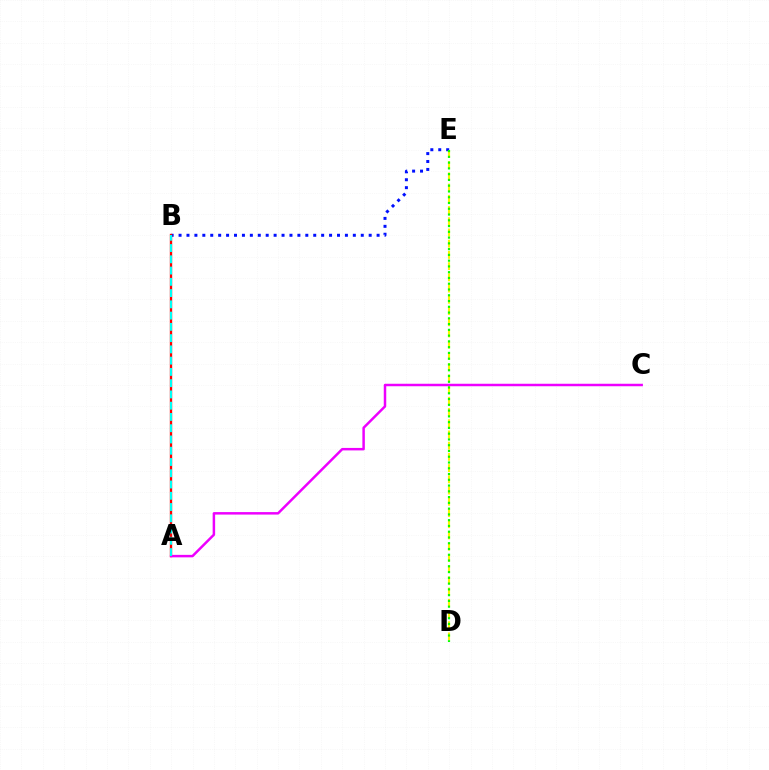{('B', 'E'): [{'color': '#0010ff', 'line_style': 'dotted', 'thickness': 2.15}], ('D', 'E'): [{'color': '#fcf500', 'line_style': 'dashed', 'thickness': 1.52}, {'color': '#08ff00', 'line_style': 'dotted', 'thickness': 1.57}], ('A', 'B'): [{'color': '#ff0000', 'line_style': 'solid', 'thickness': 1.69}, {'color': '#00fff6', 'line_style': 'dashed', 'thickness': 1.53}], ('A', 'C'): [{'color': '#ee00ff', 'line_style': 'solid', 'thickness': 1.79}]}